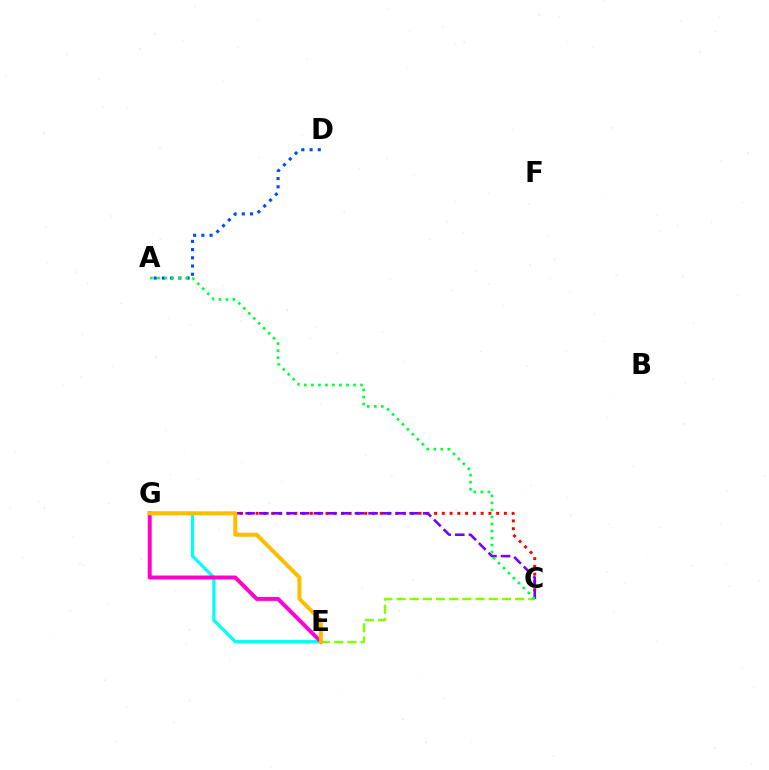{('C', 'G'): [{'color': '#ff0000', 'line_style': 'dotted', 'thickness': 2.11}, {'color': '#7200ff', 'line_style': 'dashed', 'thickness': 1.86}], ('A', 'D'): [{'color': '#004bff', 'line_style': 'dotted', 'thickness': 2.23}], ('C', 'E'): [{'color': '#84ff00', 'line_style': 'dashed', 'thickness': 1.79}], ('E', 'G'): [{'color': '#00fff6', 'line_style': 'solid', 'thickness': 2.3}, {'color': '#ff00cf', 'line_style': 'solid', 'thickness': 2.84}, {'color': '#ffbd00', 'line_style': 'solid', 'thickness': 2.9}], ('A', 'C'): [{'color': '#00ff39', 'line_style': 'dotted', 'thickness': 1.91}]}